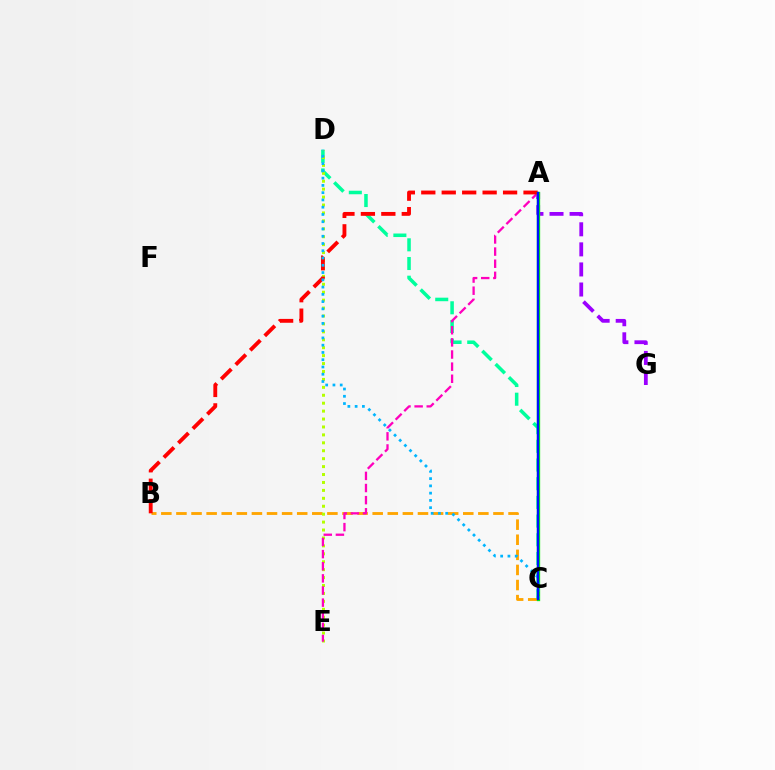{('B', 'C'): [{'color': '#ffa500', 'line_style': 'dashed', 'thickness': 2.05}], ('C', 'D'): [{'color': '#00ff9d', 'line_style': 'dashed', 'thickness': 2.54}, {'color': '#00b5ff', 'line_style': 'dotted', 'thickness': 1.97}], ('D', 'E'): [{'color': '#b3ff00', 'line_style': 'dotted', 'thickness': 2.15}], ('A', 'G'): [{'color': '#9b00ff', 'line_style': 'dashed', 'thickness': 2.73}], ('A', 'E'): [{'color': '#ff00bd', 'line_style': 'dashed', 'thickness': 1.65}], ('A', 'B'): [{'color': '#ff0000', 'line_style': 'dashed', 'thickness': 2.78}], ('A', 'C'): [{'color': '#08ff00', 'line_style': 'solid', 'thickness': 2.38}, {'color': '#0010ff', 'line_style': 'solid', 'thickness': 1.71}]}